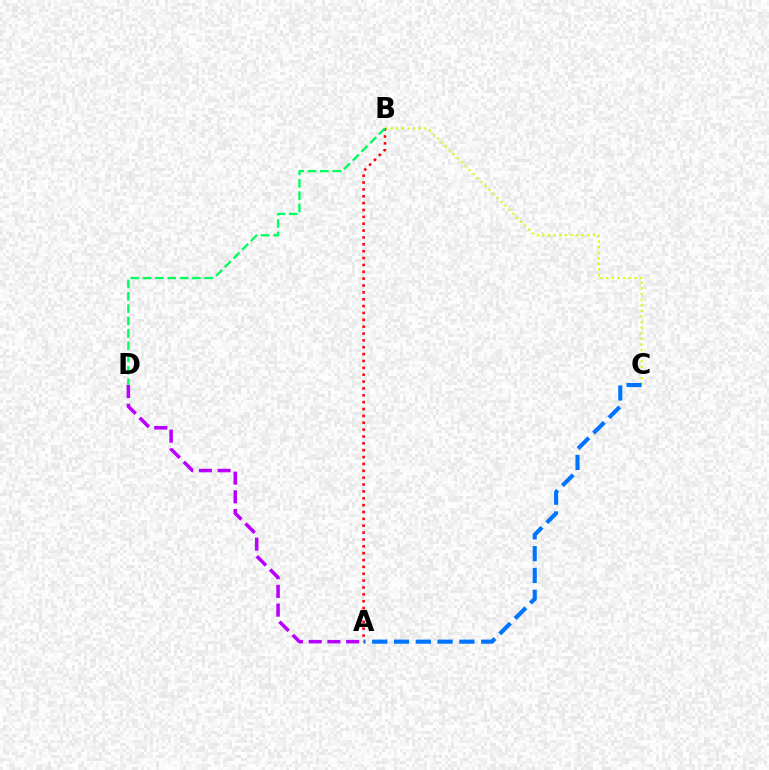{('B', 'C'): [{'color': '#d1ff00', 'line_style': 'dotted', 'thickness': 1.52}], ('A', 'C'): [{'color': '#0074ff', 'line_style': 'dashed', 'thickness': 2.96}], ('A', 'D'): [{'color': '#b900ff', 'line_style': 'dashed', 'thickness': 2.54}], ('A', 'B'): [{'color': '#ff0000', 'line_style': 'dotted', 'thickness': 1.86}], ('B', 'D'): [{'color': '#00ff5c', 'line_style': 'dashed', 'thickness': 1.68}]}